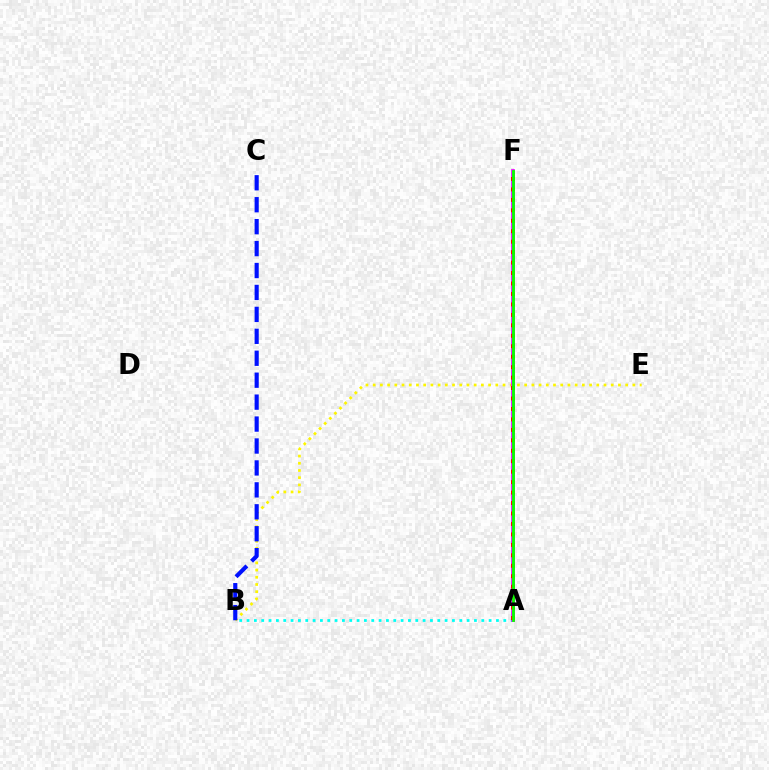{('A', 'B'): [{'color': '#00fff6', 'line_style': 'dotted', 'thickness': 1.99}], ('B', 'E'): [{'color': '#fcf500', 'line_style': 'dotted', 'thickness': 1.96}], ('B', 'C'): [{'color': '#0010ff', 'line_style': 'dashed', 'thickness': 2.98}], ('A', 'F'): [{'color': '#ee00ff', 'line_style': 'solid', 'thickness': 2.67}, {'color': '#ff0000', 'line_style': 'dotted', 'thickness': 2.84}, {'color': '#08ff00', 'line_style': 'solid', 'thickness': 2.03}]}